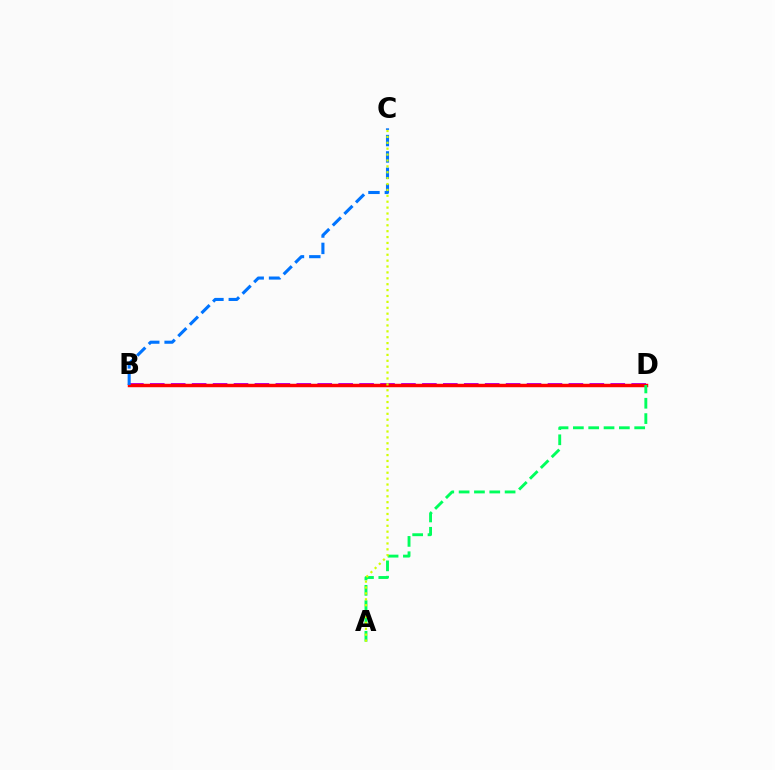{('B', 'D'): [{'color': '#b900ff', 'line_style': 'dashed', 'thickness': 2.84}, {'color': '#ff0000', 'line_style': 'solid', 'thickness': 2.49}], ('B', 'C'): [{'color': '#0074ff', 'line_style': 'dashed', 'thickness': 2.22}], ('A', 'D'): [{'color': '#00ff5c', 'line_style': 'dashed', 'thickness': 2.08}], ('A', 'C'): [{'color': '#d1ff00', 'line_style': 'dotted', 'thickness': 1.6}]}